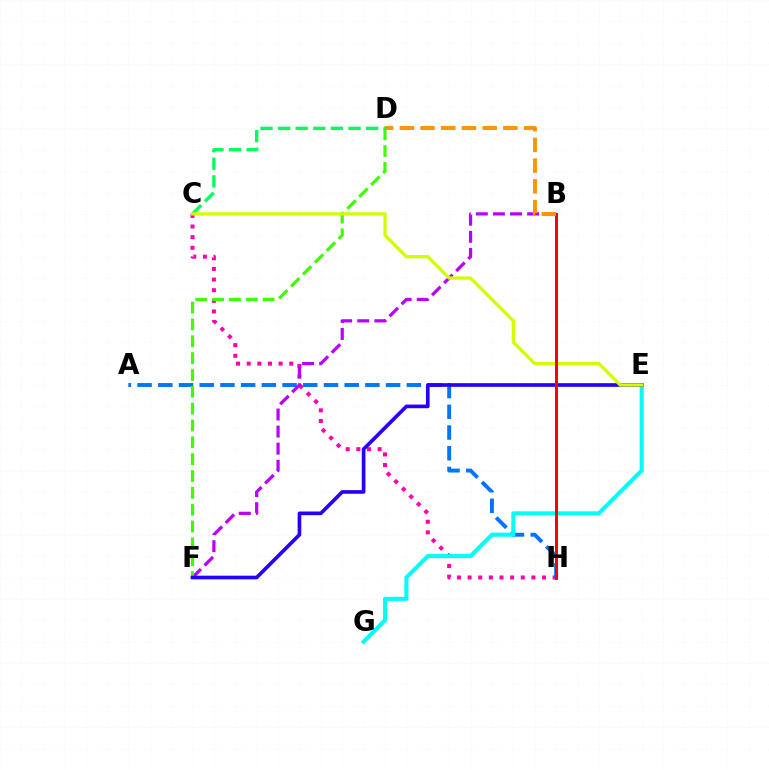{('C', 'H'): [{'color': '#ff00ac', 'line_style': 'dotted', 'thickness': 2.89}], ('A', 'H'): [{'color': '#0074ff', 'line_style': 'dashed', 'thickness': 2.81}], ('E', 'G'): [{'color': '#00fff6', 'line_style': 'solid', 'thickness': 2.93}], ('B', 'F'): [{'color': '#b900ff', 'line_style': 'dashed', 'thickness': 2.32}], ('D', 'F'): [{'color': '#3dff00', 'line_style': 'dashed', 'thickness': 2.29}], ('C', 'D'): [{'color': '#00ff5c', 'line_style': 'dashed', 'thickness': 2.39}], ('E', 'F'): [{'color': '#2500ff', 'line_style': 'solid', 'thickness': 2.63}], ('C', 'E'): [{'color': '#d1ff00', 'line_style': 'solid', 'thickness': 2.36}], ('B', 'H'): [{'color': '#ff0000', 'line_style': 'solid', 'thickness': 2.15}], ('B', 'D'): [{'color': '#ff9400', 'line_style': 'dashed', 'thickness': 2.82}]}